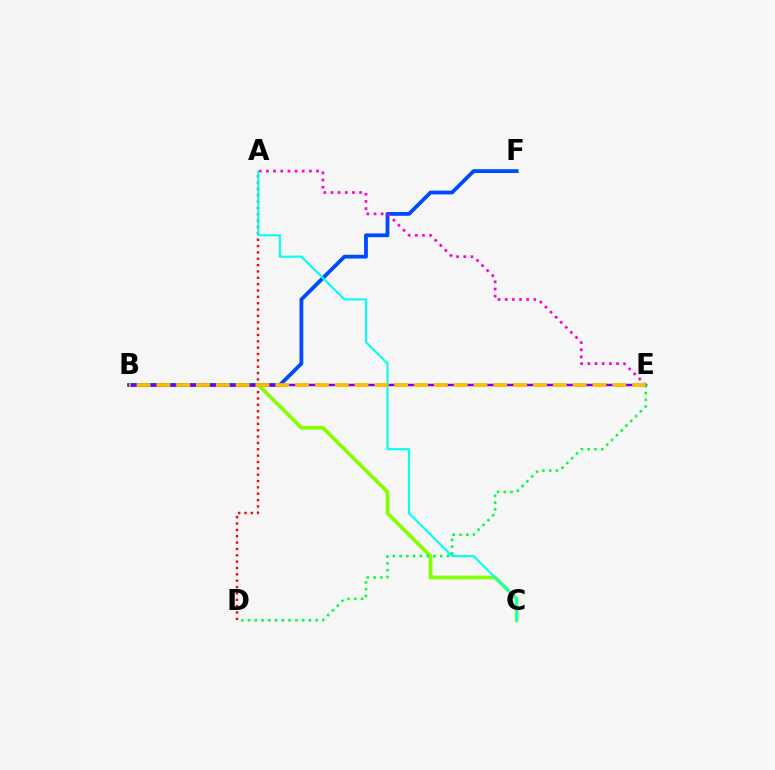{('A', 'D'): [{'color': '#ff0000', 'line_style': 'dotted', 'thickness': 1.73}], ('B', 'C'): [{'color': '#84ff00', 'line_style': 'solid', 'thickness': 2.67}], ('B', 'F'): [{'color': '#004bff', 'line_style': 'solid', 'thickness': 2.74}], ('B', 'E'): [{'color': '#7200ff', 'line_style': 'solid', 'thickness': 1.77}, {'color': '#ffbd00', 'line_style': 'dashed', 'thickness': 2.69}], ('A', 'E'): [{'color': '#ff00cf', 'line_style': 'dotted', 'thickness': 1.95}], ('A', 'C'): [{'color': '#00fff6', 'line_style': 'solid', 'thickness': 1.51}], ('D', 'E'): [{'color': '#00ff39', 'line_style': 'dotted', 'thickness': 1.84}]}